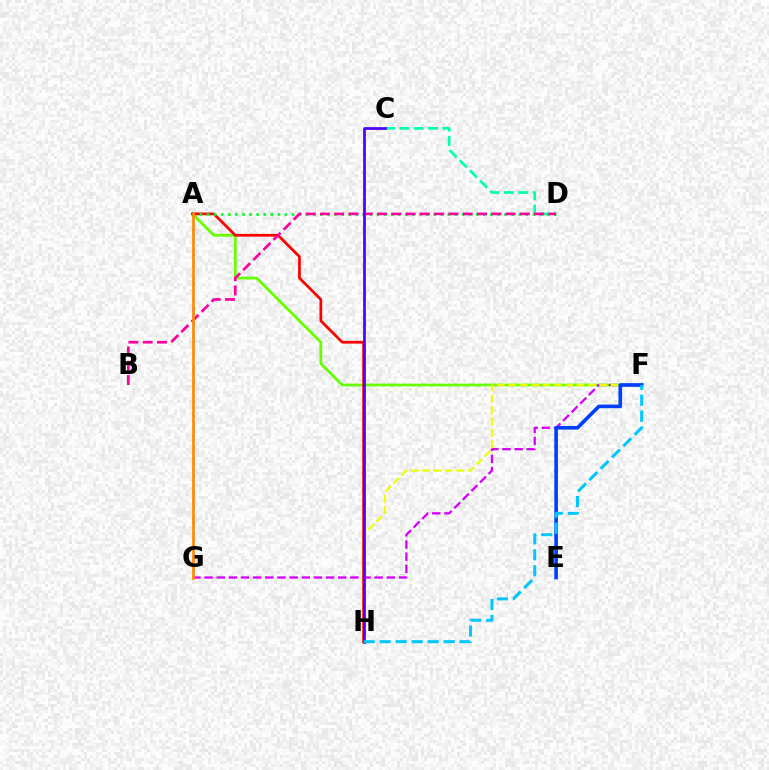{('A', 'F'): [{'color': '#66ff00', 'line_style': 'solid', 'thickness': 2.0}], ('F', 'G'): [{'color': '#d600ff', 'line_style': 'dashed', 'thickness': 1.65}], ('C', 'D'): [{'color': '#00ffaf', 'line_style': 'dashed', 'thickness': 1.95}], ('F', 'H'): [{'color': '#eeff00', 'line_style': 'dashed', 'thickness': 1.54}, {'color': '#00c7ff', 'line_style': 'dashed', 'thickness': 2.17}], ('A', 'H'): [{'color': '#ff0000', 'line_style': 'solid', 'thickness': 1.97}], ('A', 'D'): [{'color': '#00ff27', 'line_style': 'dotted', 'thickness': 1.92}], ('E', 'F'): [{'color': '#003fff', 'line_style': 'solid', 'thickness': 2.61}], ('B', 'D'): [{'color': '#ff00a0', 'line_style': 'dashed', 'thickness': 1.94}], ('C', 'H'): [{'color': '#4f00ff', 'line_style': 'solid', 'thickness': 1.97}], ('A', 'G'): [{'color': '#ff8800', 'line_style': 'solid', 'thickness': 1.93}]}